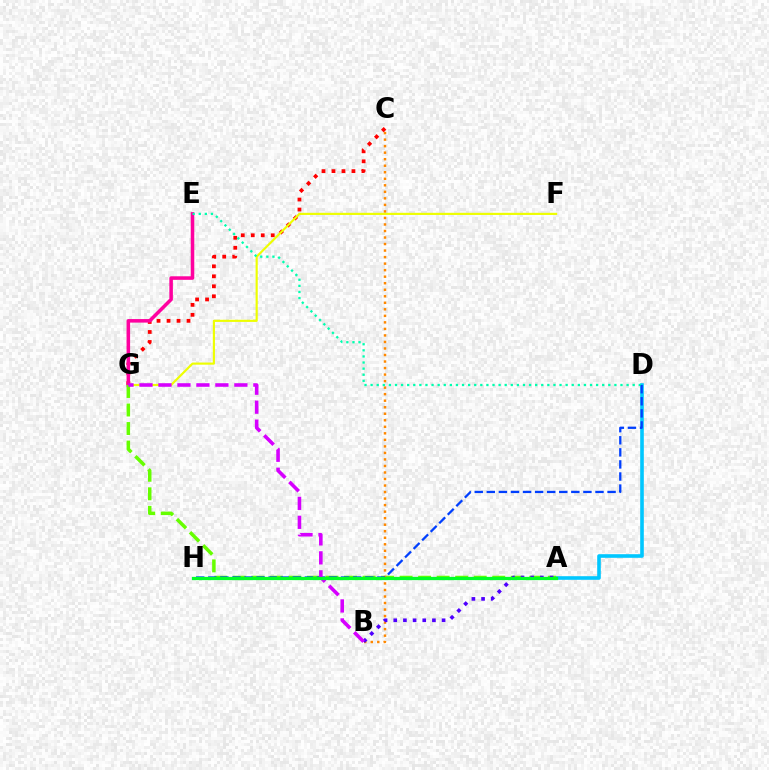{('C', 'G'): [{'color': '#ff0000', 'line_style': 'dotted', 'thickness': 2.71}], ('F', 'G'): [{'color': '#eeff00', 'line_style': 'solid', 'thickness': 1.55}], ('E', 'G'): [{'color': '#ff00a0', 'line_style': 'solid', 'thickness': 2.55}], ('A', 'D'): [{'color': '#00c7ff', 'line_style': 'solid', 'thickness': 2.6}], ('A', 'G'): [{'color': '#66ff00', 'line_style': 'dashed', 'thickness': 2.52}], ('B', 'C'): [{'color': '#ff8800', 'line_style': 'dotted', 'thickness': 1.77}], ('D', 'E'): [{'color': '#00ffaf', 'line_style': 'dotted', 'thickness': 1.66}], ('D', 'H'): [{'color': '#003fff', 'line_style': 'dashed', 'thickness': 1.64}], ('A', 'B'): [{'color': '#4f00ff', 'line_style': 'dotted', 'thickness': 2.63}], ('B', 'G'): [{'color': '#d600ff', 'line_style': 'dashed', 'thickness': 2.58}], ('A', 'H'): [{'color': '#00ff27', 'line_style': 'solid', 'thickness': 2.35}]}